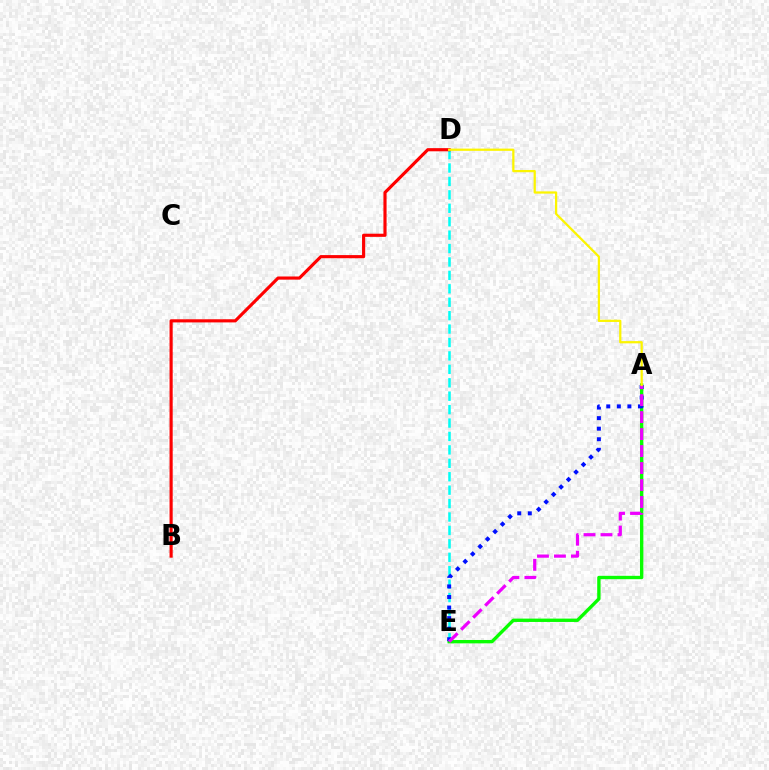{('D', 'E'): [{'color': '#00fff6', 'line_style': 'dashed', 'thickness': 1.82}], ('B', 'D'): [{'color': '#ff0000', 'line_style': 'solid', 'thickness': 2.26}], ('A', 'E'): [{'color': '#08ff00', 'line_style': 'solid', 'thickness': 2.42}, {'color': '#0010ff', 'line_style': 'dotted', 'thickness': 2.87}, {'color': '#ee00ff', 'line_style': 'dashed', 'thickness': 2.31}], ('A', 'D'): [{'color': '#fcf500', 'line_style': 'solid', 'thickness': 1.62}]}